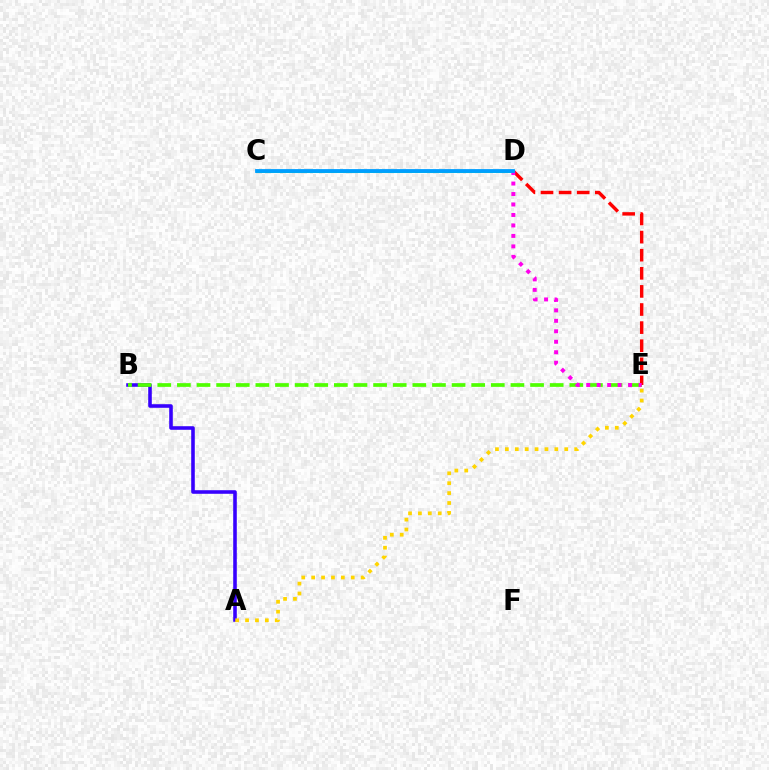{('A', 'B'): [{'color': '#3700ff', 'line_style': 'solid', 'thickness': 2.58}], ('A', 'E'): [{'color': '#ffd500', 'line_style': 'dotted', 'thickness': 2.69}], ('B', 'E'): [{'color': '#4fff00', 'line_style': 'dashed', 'thickness': 2.67}], ('D', 'E'): [{'color': '#ff0000', 'line_style': 'dashed', 'thickness': 2.46}, {'color': '#ff00ed', 'line_style': 'dotted', 'thickness': 2.84}], ('C', 'D'): [{'color': '#00ff86', 'line_style': 'solid', 'thickness': 2.18}, {'color': '#009eff', 'line_style': 'solid', 'thickness': 2.74}]}